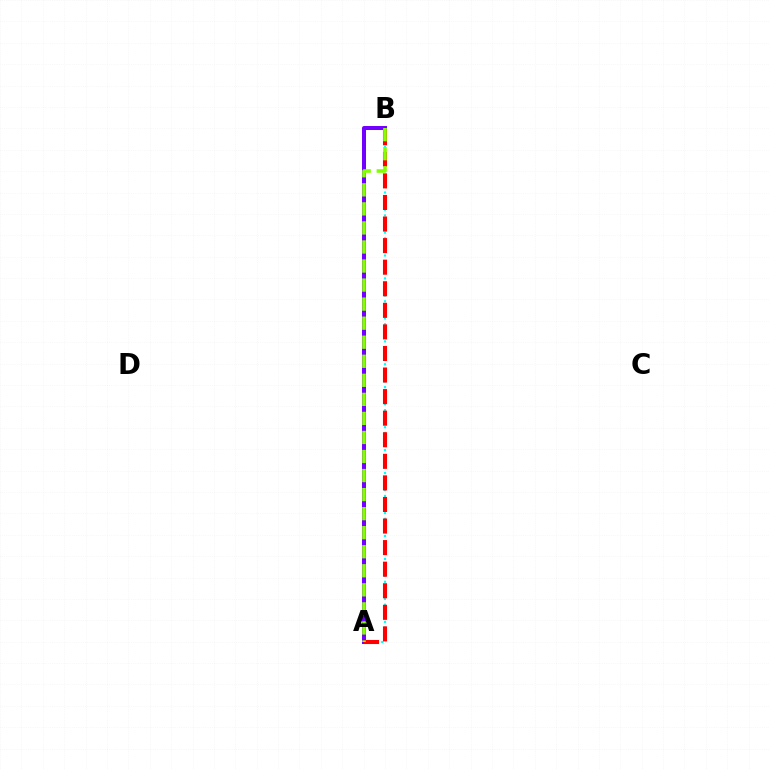{('A', 'B'): [{'color': '#7200ff', 'line_style': 'solid', 'thickness': 2.87}, {'color': '#00fff6', 'line_style': 'dotted', 'thickness': 1.56}, {'color': '#ff0000', 'line_style': 'dashed', 'thickness': 2.93}, {'color': '#84ff00', 'line_style': 'dashed', 'thickness': 2.59}]}